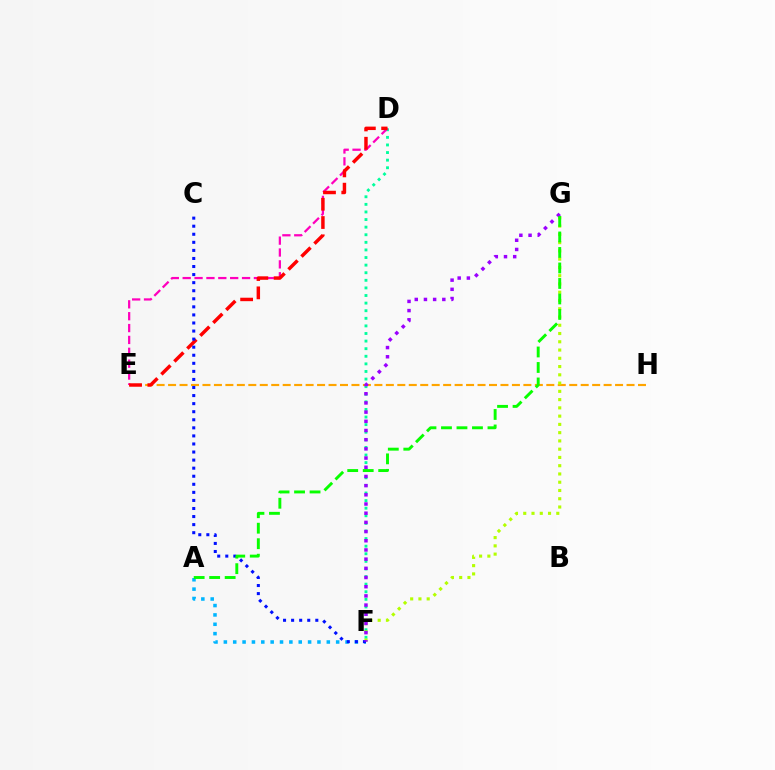{('D', 'F'): [{'color': '#00ff9d', 'line_style': 'dotted', 'thickness': 2.06}], ('E', 'H'): [{'color': '#ffa500', 'line_style': 'dashed', 'thickness': 1.56}], ('F', 'G'): [{'color': '#b3ff00', 'line_style': 'dotted', 'thickness': 2.24}, {'color': '#9b00ff', 'line_style': 'dotted', 'thickness': 2.5}], ('D', 'E'): [{'color': '#ff00bd', 'line_style': 'dashed', 'thickness': 1.61}, {'color': '#ff0000', 'line_style': 'dashed', 'thickness': 2.49}], ('A', 'F'): [{'color': '#00b5ff', 'line_style': 'dotted', 'thickness': 2.54}], ('C', 'F'): [{'color': '#0010ff', 'line_style': 'dotted', 'thickness': 2.19}], ('A', 'G'): [{'color': '#08ff00', 'line_style': 'dashed', 'thickness': 2.11}]}